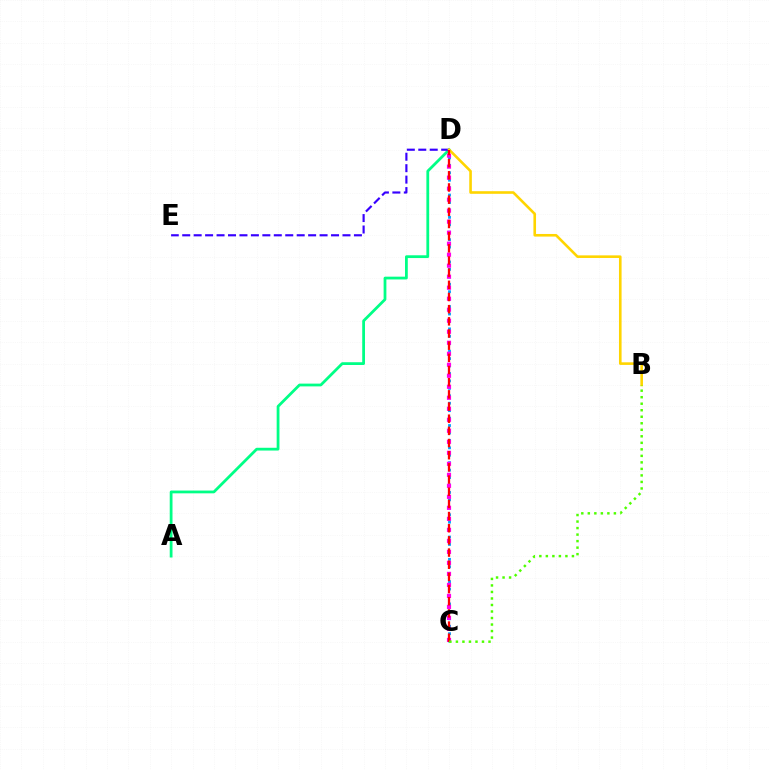{('C', 'D'): [{'color': '#009eff', 'line_style': 'dotted', 'thickness': 2.02}, {'color': '#ff00ed', 'line_style': 'dotted', 'thickness': 2.99}, {'color': '#ff0000', 'line_style': 'dashed', 'thickness': 1.65}], ('A', 'D'): [{'color': '#00ff86', 'line_style': 'solid', 'thickness': 2.0}], ('D', 'E'): [{'color': '#3700ff', 'line_style': 'dashed', 'thickness': 1.56}], ('B', 'D'): [{'color': '#ffd500', 'line_style': 'solid', 'thickness': 1.88}], ('B', 'C'): [{'color': '#4fff00', 'line_style': 'dotted', 'thickness': 1.77}]}